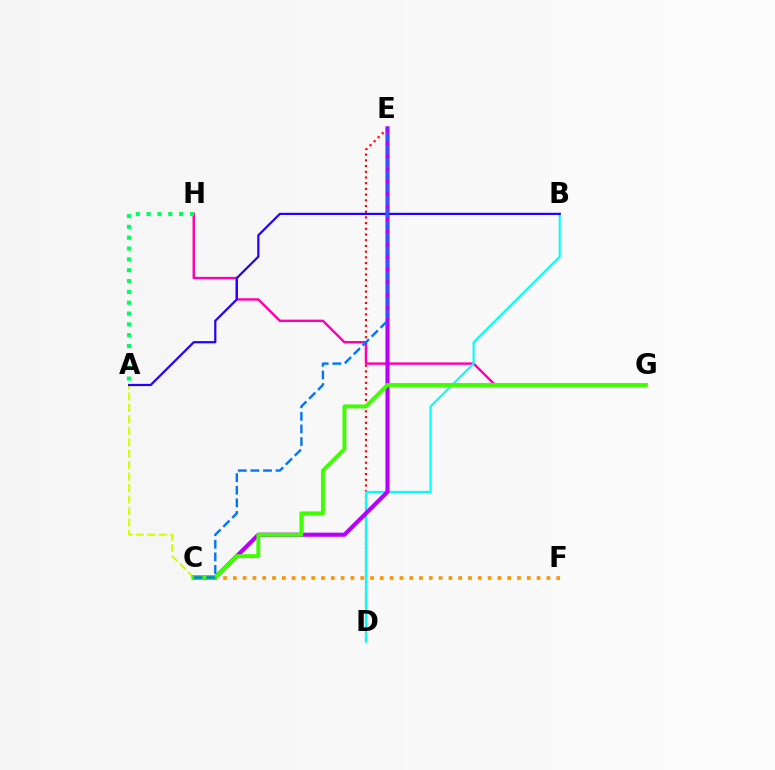{('A', 'C'): [{'color': '#d1ff00', 'line_style': 'dashed', 'thickness': 1.56}], ('D', 'E'): [{'color': '#ff0000', 'line_style': 'dotted', 'thickness': 1.55}], ('G', 'H'): [{'color': '#ff00ac', 'line_style': 'solid', 'thickness': 1.74}], ('B', 'D'): [{'color': '#00fff6', 'line_style': 'solid', 'thickness': 1.51}], ('A', 'B'): [{'color': '#2500ff', 'line_style': 'solid', 'thickness': 1.6}], ('C', 'F'): [{'color': '#ff9400', 'line_style': 'dotted', 'thickness': 2.66}], ('C', 'E'): [{'color': '#b900ff', 'line_style': 'solid', 'thickness': 2.98}, {'color': '#0074ff', 'line_style': 'dashed', 'thickness': 1.71}], ('C', 'G'): [{'color': '#3dff00', 'line_style': 'solid', 'thickness': 2.82}], ('A', 'H'): [{'color': '#00ff5c', 'line_style': 'dotted', 'thickness': 2.94}]}